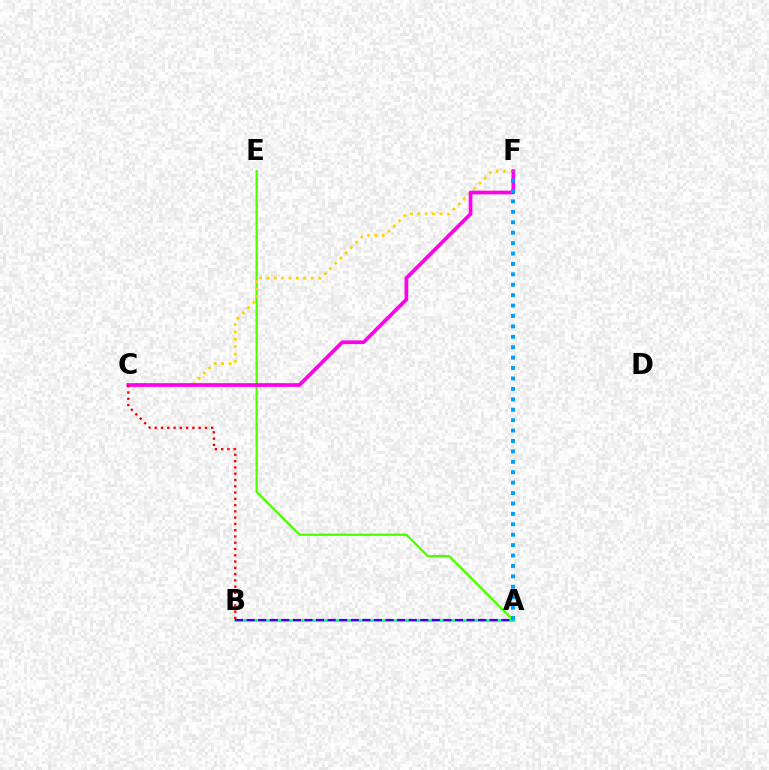{('A', 'E'): [{'color': '#4fff00', 'line_style': 'solid', 'thickness': 1.67}], ('C', 'F'): [{'color': '#ffd500', 'line_style': 'dotted', 'thickness': 2.01}, {'color': '#ff00ed', 'line_style': 'solid', 'thickness': 2.66}], ('A', 'B'): [{'color': '#00ff86', 'line_style': 'solid', 'thickness': 1.95}, {'color': '#3700ff', 'line_style': 'dashed', 'thickness': 1.57}], ('A', 'F'): [{'color': '#009eff', 'line_style': 'dotted', 'thickness': 2.83}], ('B', 'C'): [{'color': '#ff0000', 'line_style': 'dotted', 'thickness': 1.7}]}